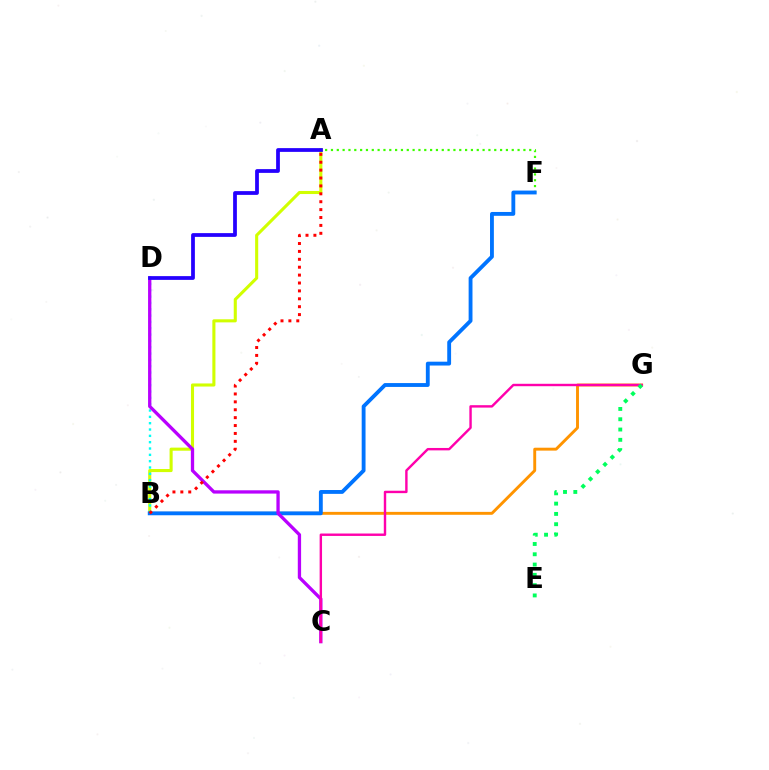{('A', 'F'): [{'color': '#3dff00', 'line_style': 'dotted', 'thickness': 1.58}], ('A', 'B'): [{'color': '#d1ff00', 'line_style': 'solid', 'thickness': 2.22}, {'color': '#ff0000', 'line_style': 'dotted', 'thickness': 2.15}], ('B', 'D'): [{'color': '#00fff6', 'line_style': 'dotted', 'thickness': 1.72}], ('B', 'G'): [{'color': '#ff9400', 'line_style': 'solid', 'thickness': 2.09}], ('B', 'F'): [{'color': '#0074ff', 'line_style': 'solid', 'thickness': 2.77}], ('C', 'D'): [{'color': '#b900ff', 'line_style': 'solid', 'thickness': 2.38}], ('C', 'G'): [{'color': '#ff00ac', 'line_style': 'solid', 'thickness': 1.74}], ('A', 'D'): [{'color': '#2500ff', 'line_style': 'solid', 'thickness': 2.71}], ('E', 'G'): [{'color': '#00ff5c', 'line_style': 'dotted', 'thickness': 2.8}]}